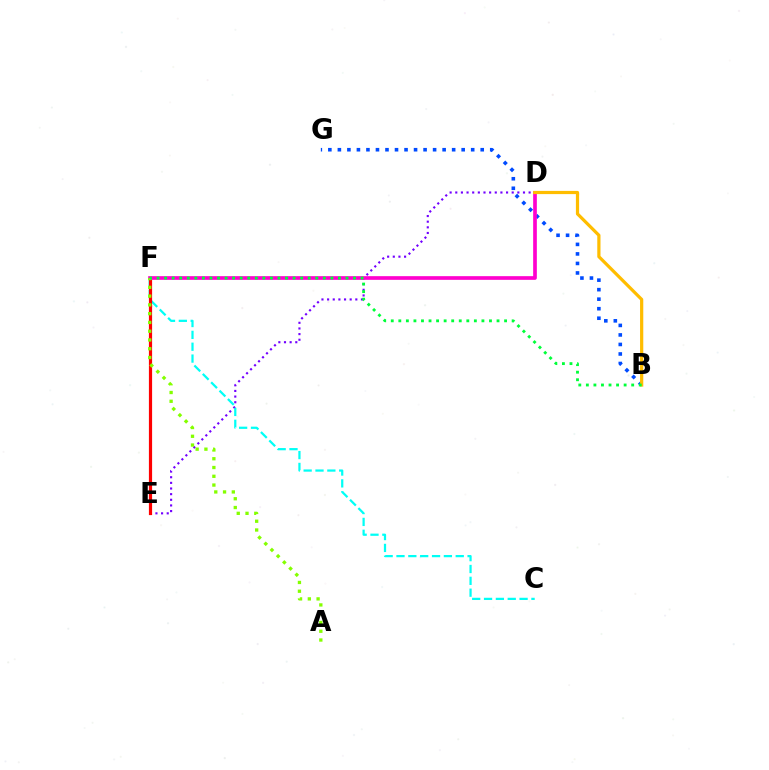{('B', 'G'): [{'color': '#004bff', 'line_style': 'dotted', 'thickness': 2.59}], ('D', 'E'): [{'color': '#7200ff', 'line_style': 'dotted', 'thickness': 1.53}], ('C', 'F'): [{'color': '#00fff6', 'line_style': 'dashed', 'thickness': 1.61}], ('E', 'F'): [{'color': '#ff0000', 'line_style': 'solid', 'thickness': 2.3}], ('D', 'F'): [{'color': '#ff00cf', 'line_style': 'solid', 'thickness': 2.65}], ('A', 'F'): [{'color': '#84ff00', 'line_style': 'dotted', 'thickness': 2.38}], ('B', 'D'): [{'color': '#ffbd00', 'line_style': 'solid', 'thickness': 2.31}], ('B', 'F'): [{'color': '#00ff39', 'line_style': 'dotted', 'thickness': 2.05}]}